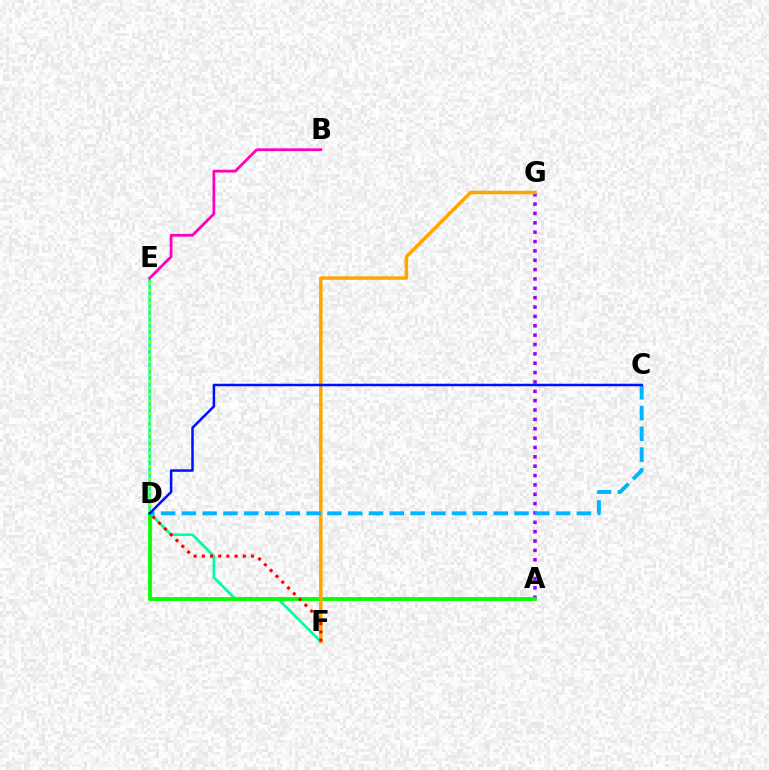{('E', 'F'): [{'color': '#00ff9d', 'line_style': 'solid', 'thickness': 1.93}], ('A', 'G'): [{'color': '#9b00ff', 'line_style': 'dotted', 'thickness': 2.54}], ('A', 'D'): [{'color': '#08ff00', 'line_style': 'solid', 'thickness': 2.72}], ('B', 'E'): [{'color': '#ff00bd', 'line_style': 'solid', 'thickness': 1.99}], ('D', 'E'): [{'color': '#b3ff00', 'line_style': 'dotted', 'thickness': 1.77}], ('F', 'G'): [{'color': '#ffa500', 'line_style': 'solid', 'thickness': 2.51}], ('C', 'D'): [{'color': '#00b5ff', 'line_style': 'dashed', 'thickness': 2.82}, {'color': '#0010ff', 'line_style': 'solid', 'thickness': 1.81}], ('D', 'F'): [{'color': '#ff0000', 'line_style': 'dotted', 'thickness': 2.23}]}